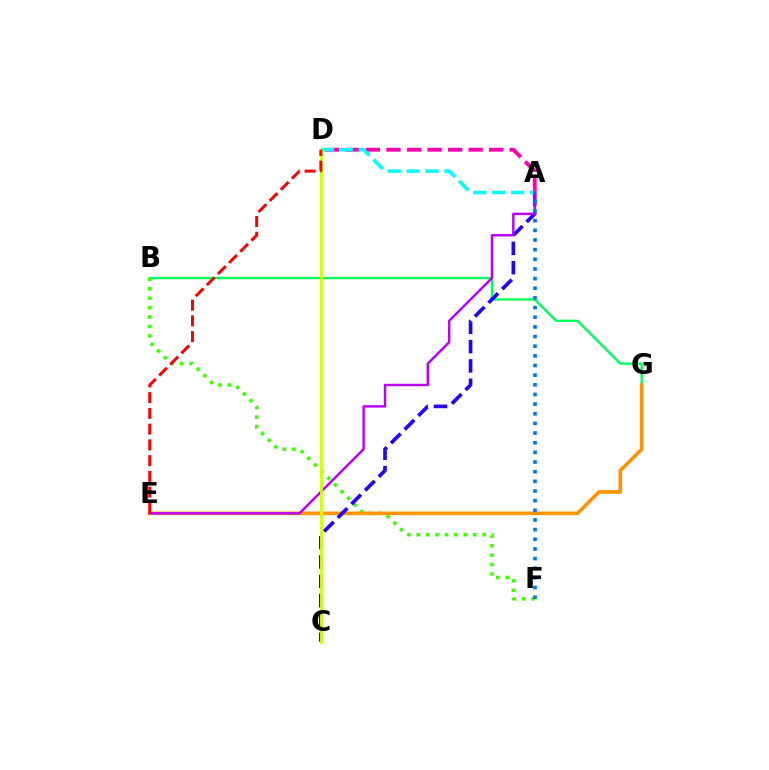{('A', 'D'): [{'color': '#ff00ac', 'line_style': 'dashed', 'thickness': 2.79}, {'color': '#00fff6', 'line_style': 'dashed', 'thickness': 2.57}], ('B', 'G'): [{'color': '#00ff5c', 'line_style': 'solid', 'thickness': 1.7}], ('B', 'F'): [{'color': '#3dff00', 'line_style': 'dotted', 'thickness': 2.56}], ('E', 'G'): [{'color': '#ff9400', 'line_style': 'solid', 'thickness': 2.62}], ('A', 'C'): [{'color': '#2500ff', 'line_style': 'dashed', 'thickness': 2.63}], ('A', 'E'): [{'color': '#b900ff', 'line_style': 'solid', 'thickness': 1.76}], ('C', 'D'): [{'color': '#d1ff00', 'line_style': 'solid', 'thickness': 2.03}], ('A', 'F'): [{'color': '#0074ff', 'line_style': 'dotted', 'thickness': 2.62}], ('D', 'E'): [{'color': '#ff0000', 'line_style': 'dashed', 'thickness': 2.14}]}